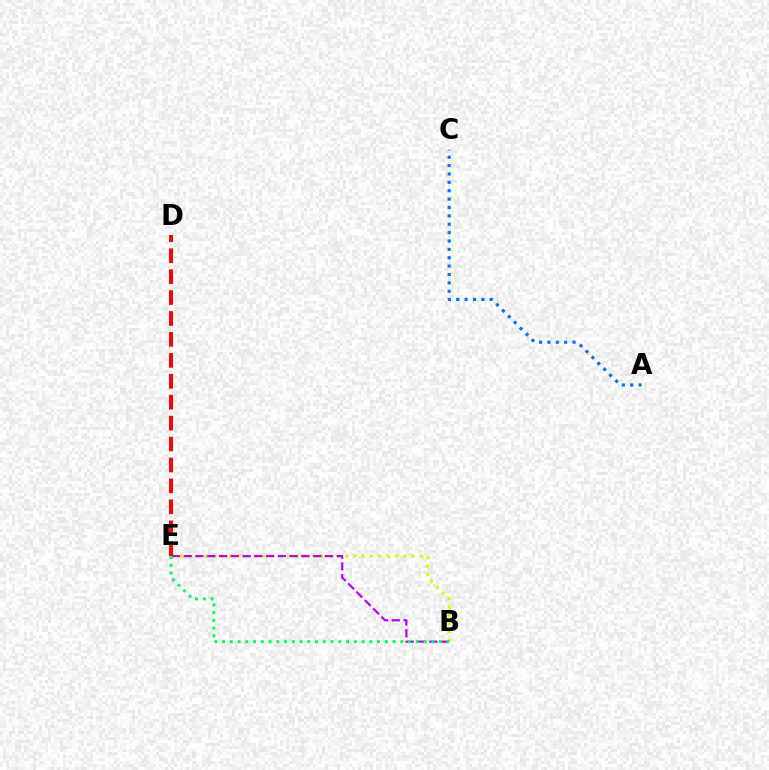{('B', 'E'): [{'color': '#d1ff00', 'line_style': 'dotted', 'thickness': 2.25}, {'color': '#b900ff', 'line_style': 'dashed', 'thickness': 1.6}, {'color': '#00ff5c', 'line_style': 'dotted', 'thickness': 2.11}], ('A', 'C'): [{'color': '#0074ff', 'line_style': 'dotted', 'thickness': 2.28}], ('D', 'E'): [{'color': '#ff0000', 'line_style': 'dashed', 'thickness': 2.84}]}